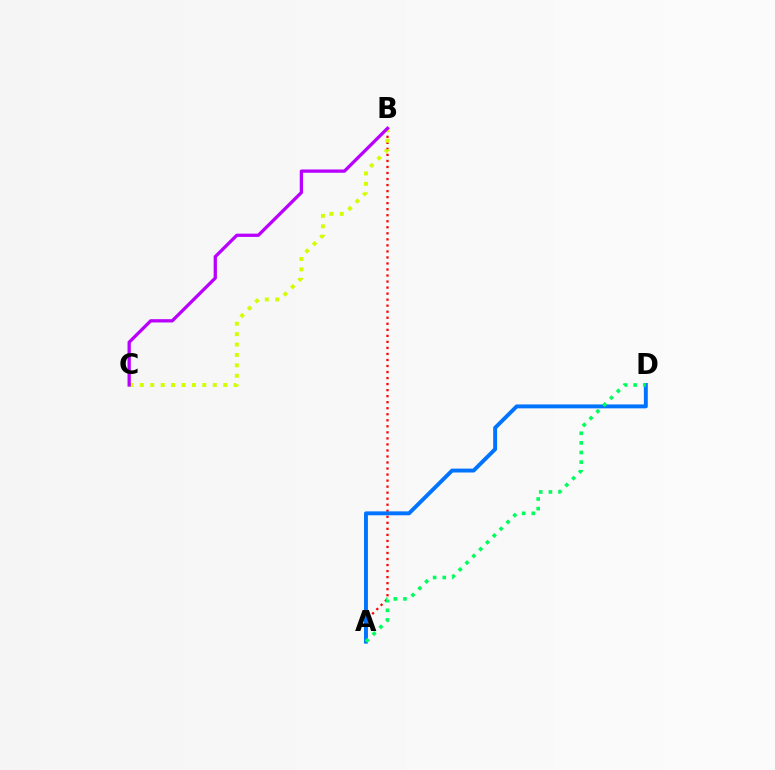{('A', 'B'): [{'color': '#ff0000', 'line_style': 'dotted', 'thickness': 1.64}], ('A', 'D'): [{'color': '#0074ff', 'line_style': 'solid', 'thickness': 2.82}, {'color': '#00ff5c', 'line_style': 'dotted', 'thickness': 2.61}], ('B', 'C'): [{'color': '#d1ff00', 'line_style': 'dotted', 'thickness': 2.83}, {'color': '#b900ff', 'line_style': 'solid', 'thickness': 2.36}]}